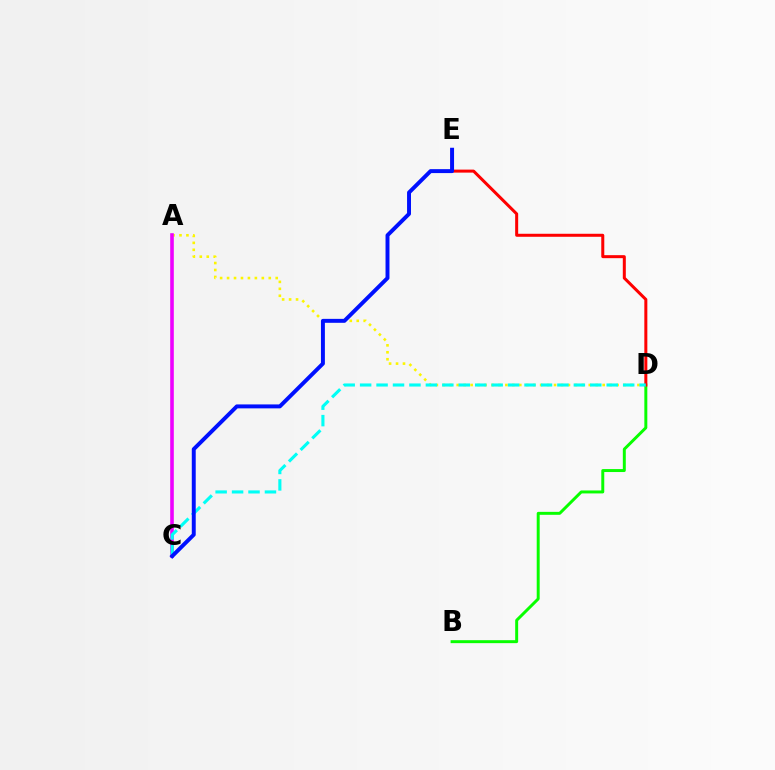{('B', 'D'): [{'color': '#08ff00', 'line_style': 'solid', 'thickness': 2.13}], ('A', 'D'): [{'color': '#fcf500', 'line_style': 'dotted', 'thickness': 1.89}], ('D', 'E'): [{'color': '#ff0000', 'line_style': 'solid', 'thickness': 2.17}], ('A', 'C'): [{'color': '#ee00ff', 'line_style': 'solid', 'thickness': 2.59}], ('C', 'D'): [{'color': '#00fff6', 'line_style': 'dashed', 'thickness': 2.23}], ('C', 'E'): [{'color': '#0010ff', 'line_style': 'solid', 'thickness': 2.84}]}